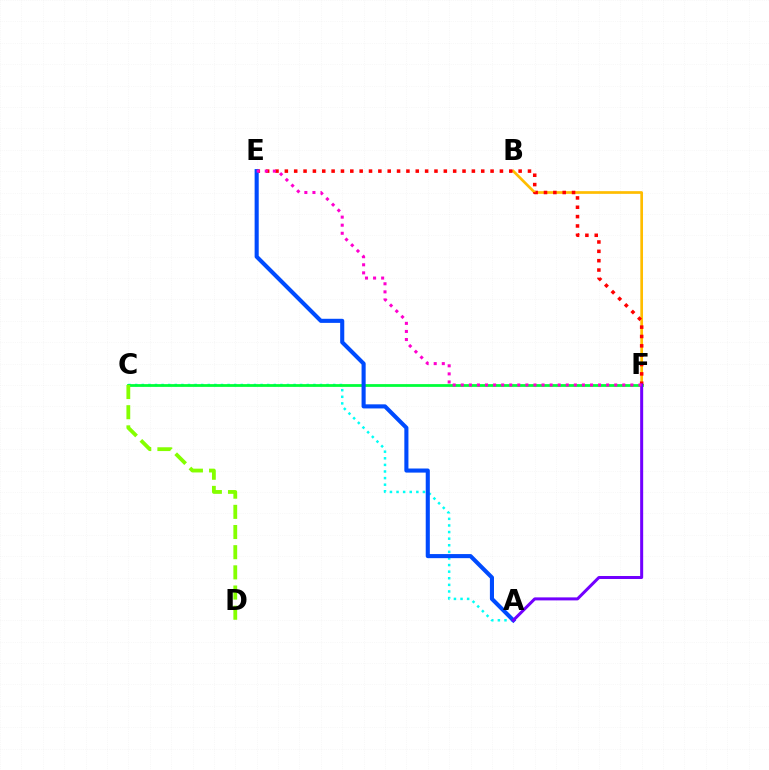{('A', 'C'): [{'color': '#00fff6', 'line_style': 'dotted', 'thickness': 1.79}], ('C', 'F'): [{'color': '#00ff39', 'line_style': 'solid', 'thickness': 2.0}], ('B', 'F'): [{'color': '#ffbd00', 'line_style': 'solid', 'thickness': 1.94}], ('E', 'F'): [{'color': '#ff0000', 'line_style': 'dotted', 'thickness': 2.54}, {'color': '#ff00cf', 'line_style': 'dotted', 'thickness': 2.19}], ('A', 'E'): [{'color': '#004bff', 'line_style': 'solid', 'thickness': 2.95}], ('C', 'D'): [{'color': '#84ff00', 'line_style': 'dashed', 'thickness': 2.74}], ('A', 'F'): [{'color': '#7200ff', 'line_style': 'solid', 'thickness': 2.17}]}